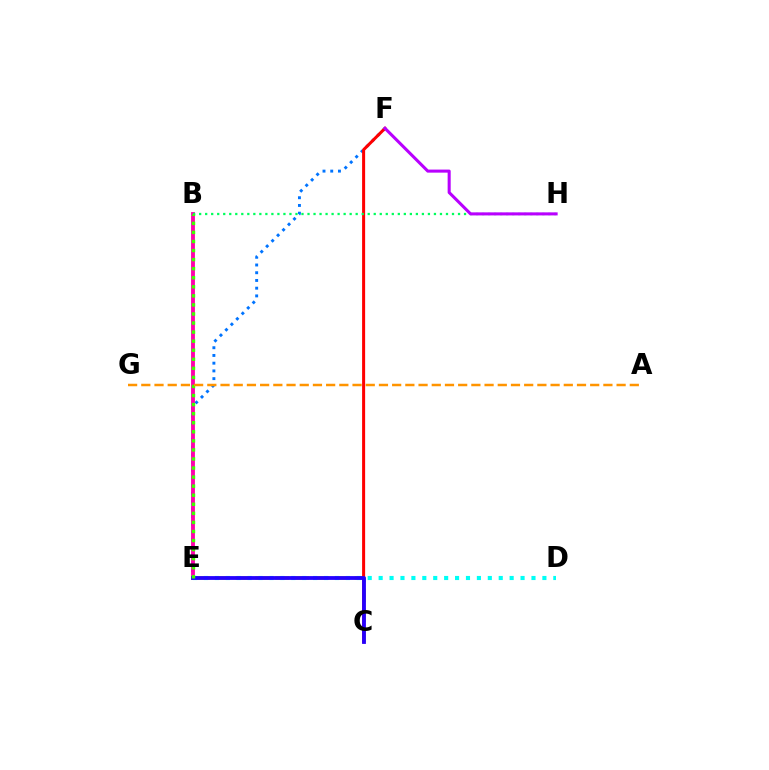{('E', 'F'): [{'color': '#0074ff', 'line_style': 'dotted', 'thickness': 2.1}], ('C', 'E'): [{'color': '#d1ff00', 'line_style': 'dashed', 'thickness': 2.7}, {'color': '#2500ff', 'line_style': 'solid', 'thickness': 2.74}], ('C', 'F'): [{'color': '#ff0000', 'line_style': 'solid', 'thickness': 2.18}], ('B', 'E'): [{'color': '#ff00ac', 'line_style': 'solid', 'thickness': 2.78}, {'color': '#3dff00', 'line_style': 'dotted', 'thickness': 2.46}], ('B', 'H'): [{'color': '#00ff5c', 'line_style': 'dotted', 'thickness': 1.64}], ('D', 'E'): [{'color': '#00fff6', 'line_style': 'dotted', 'thickness': 2.97}], ('A', 'G'): [{'color': '#ff9400', 'line_style': 'dashed', 'thickness': 1.79}], ('F', 'H'): [{'color': '#b900ff', 'line_style': 'solid', 'thickness': 2.2}]}